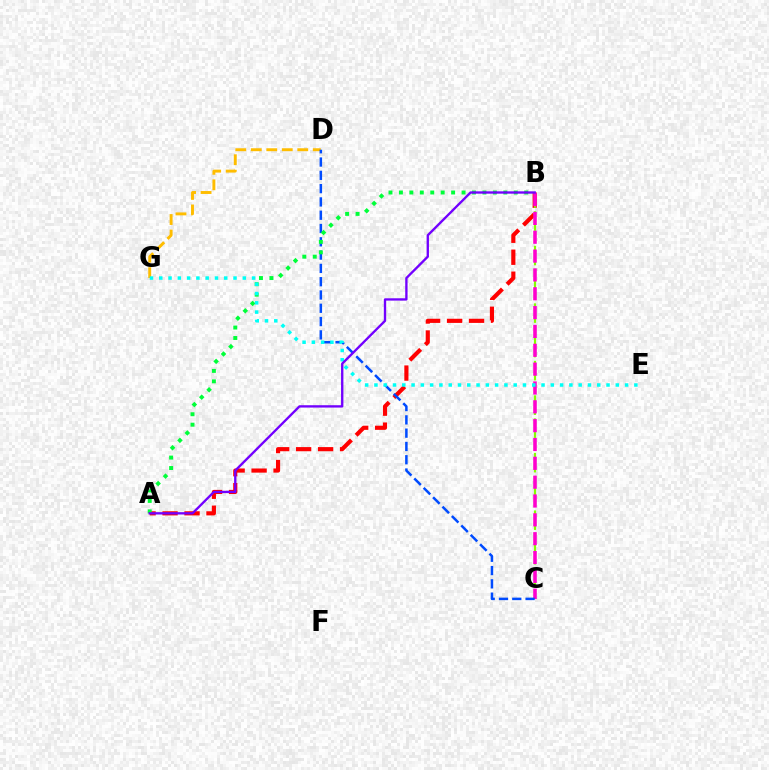{('A', 'B'): [{'color': '#ff0000', 'line_style': 'dashed', 'thickness': 2.98}, {'color': '#00ff39', 'line_style': 'dotted', 'thickness': 2.84}, {'color': '#7200ff', 'line_style': 'solid', 'thickness': 1.69}], ('B', 'C'): [{'color': '#84ff00', 'line_style': 'dashed', 'thickness': 1.56}, {'color': '#ff00cf', 'line_style': 'dashed', 'thickness': 2.56}], ('D', 'G'): [{'color': '#ffbd00', 'line_style': 'dashed', 'thickness': 2.11}], ('C', 'D'): [{'color': '#004bff', 'line_style': 'dashed', 'thickness': 1.81}], ('E', 'G'): [{'color': '#00fff6', 'line_style': 'dotted', 'thickness': 2.52}]}